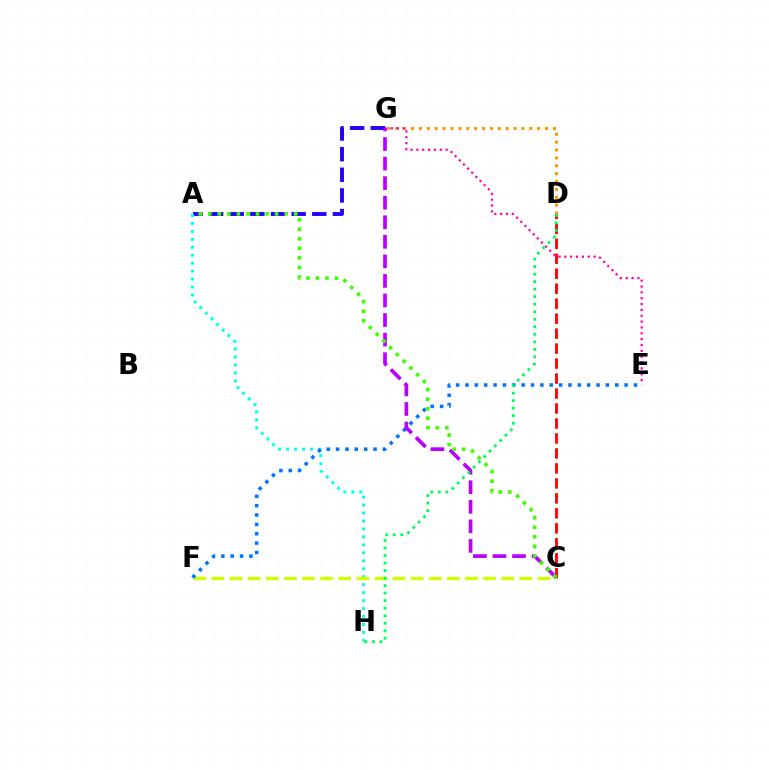{('C', 'D'): [{'color': '#ff0000', 'line_style': 'dashed', 'thickness': 2.03}], ('A', 'G'): [{'color': '#2500ff', 'line_style': 'dashed', 'thickness': 2.8}], ('D', 'G'): [{'color': '#ff9400', 'line_style': 'dotted', 'thickness': 2.14}], ('A', 'H'): [{'color': '#00fff6', 'line_style': 'dotted', 'thickness': 2.16}], ('C', 'F'): [{'color': '#d1ff00', 'line_style': 'dashed', 'thickness': 2.46}], ('E', 'G'): [{'color': '#ff00ac', 'line_style': 'dotted', 'thickness': 1.59}], ('E', 'F'): [{'color': '#0074ff', 'line_style': 'dotted', 'thickness': 2.54}], ('C', 'G'): [{'color': '#b900ff', 'line_style': 'dashed', 'thickness': 2.66}], ('D', 'H'): [{'color': '#00ff5c', 'line_style': 'dotted', 'thickness': 2.04}], ('A', 'C'): [{'color': '#3dff00', 'line_style': 'dotted', 'thickness': 2.59}]}